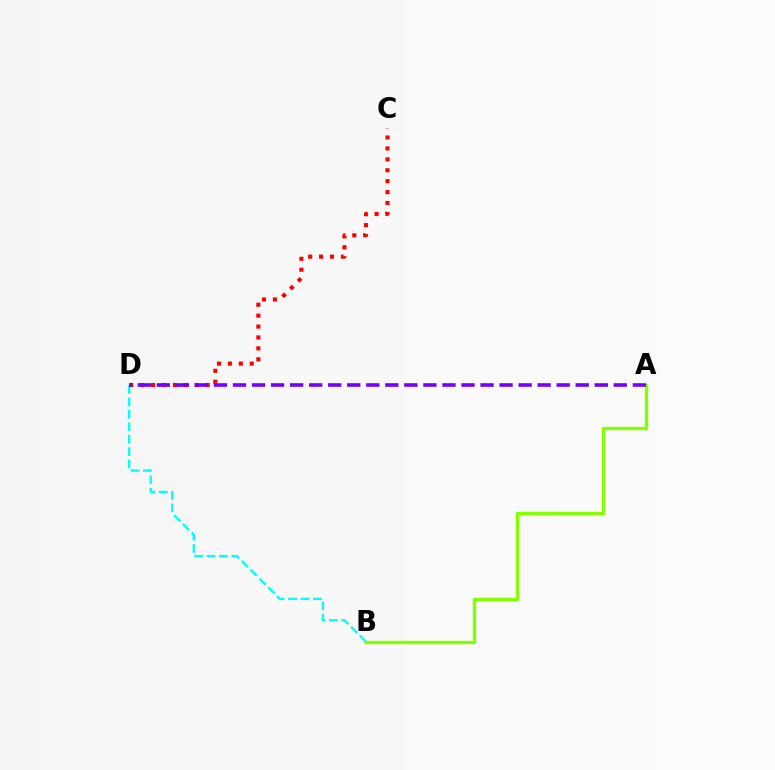{('A', 'B'): [{'color': '#84ff00', 'line_style': 'solid', 'thickness': 2.43}], ('C', 'D'): [{'color': '#ff0000', 'line_style': 'dotted', 'thickness': 2.97}], ('B', 'D'): [{'color': '#00fff6', 'line_style': 'dashed', 'thickness': 1.69}], ('A', 'D'): [{'color': '#7200ff', 'line_style': 'dashed', 'thickness': 2.59}]}